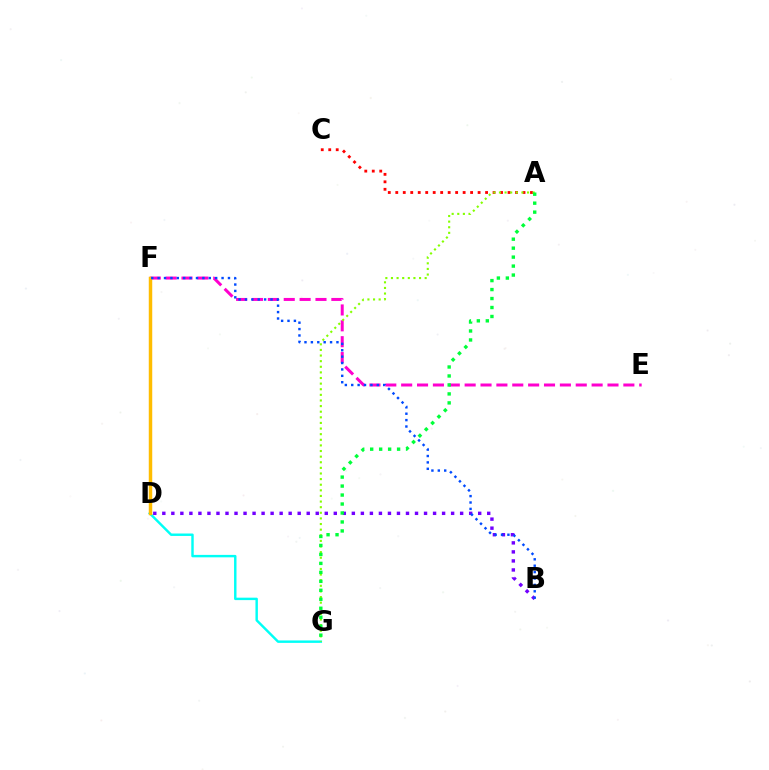{('E', 'F'): [{'color': '#ff00cf', 'line_style': 'dashed', 'thickness': 2.16}], ('A', 'C'): [{'color': '#ff0000', 'line_style': 'dotted', 'thickness': 2.03}], ('D', 'G'): [{'color': '#00fff6', 'line_style': 'solid', 'thickness': 1.76}], ('B', 'D'): [{'color': '#7200ff', 'line_style': 'dotted', 'thickness': 2.45}], ('A', 'G'): [{'color': '#84ff00', 'line_style': 'dotted', 'thickness': 1.53}, {'color': '#00ff39', 'line_style': 'dotted', 'thickness': 2.44}], ('D', 'F'): [{'color': '#ffbd00', 'line_style': 'solid', 'thickness': 2.5}], ('B', 'F'): [{'color': '#004bff', 'line_style': 'dotted', 'thickness': 1.74}]}